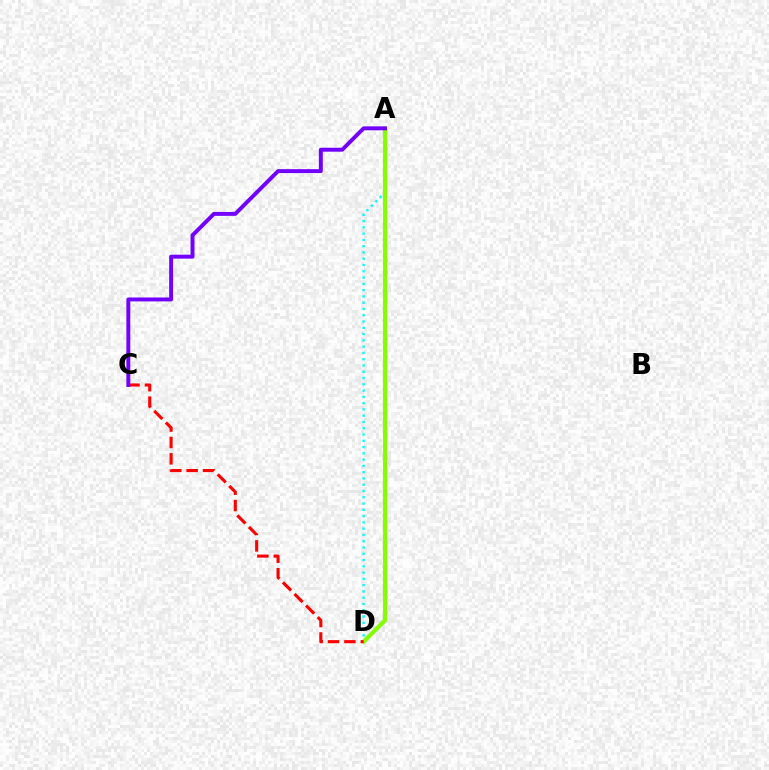{('A', 'D'): [{'color': '#00fff6', 'line_style': 'dotted', 'thickness': 1.71}, {'color': '#84ff00', 'line_style': 'solid', 'thickness': 2.95}], ('C', 'D'): [{'color': '#ff0000', 'line_style': 'dashed', 'thickness': 2.23}], ('A', 'C'): [{'color': '#7200ff', 'line_style': 'solid', 'thickness': 2.83}]}